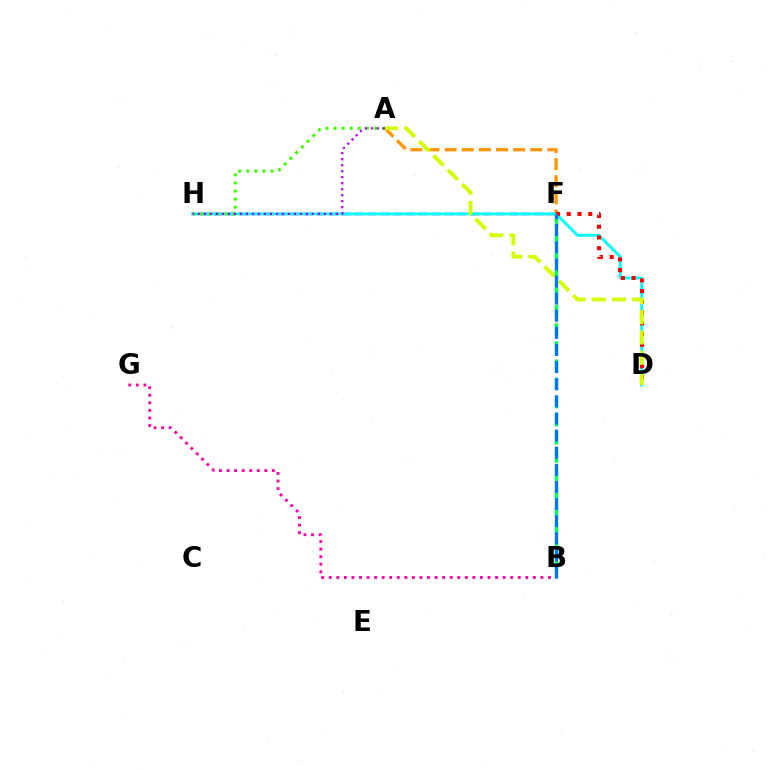{('A', 'F'): [{'color': '#ff9400', 'line_style': 'dashed', 'thickness': 2.33}], ('F', 'H'): [{'color': '#2500ff', 'line_style': 'dashed', 'thickness': 1.74}], ('D', 'H'): [{'color': '#00fff6', 'line_style': 'solid', 'thickness': 2.05}], ('D', 'F'): [{'color': '#ff0000', 'line_style': 'dotted', 'thickness': 2.92}], ('A', 'H'): [{'color': '#3dff00', 'line_style': 'dotted', 'thickness': 2.19}, {'color': '#b900ff', 'line_style': 'dotted', 'thickness': 1.63}], ('A', 'D'): [{'color': '#d1ff00', 'line_style': 'dashed', 'thickness': 2.75}], ('B', 'G'): [{'color': '#ff00ac', 'line_style': 'dotted', 'thickness': 2.05}], ('B', 'F'): [{'color': '#00ff5c', 'line_style': 'dashed', 'thickness': 2.46}, {'color': '#0074ff', 'line_style': 'dashed', 'thickness': 2.33}]}